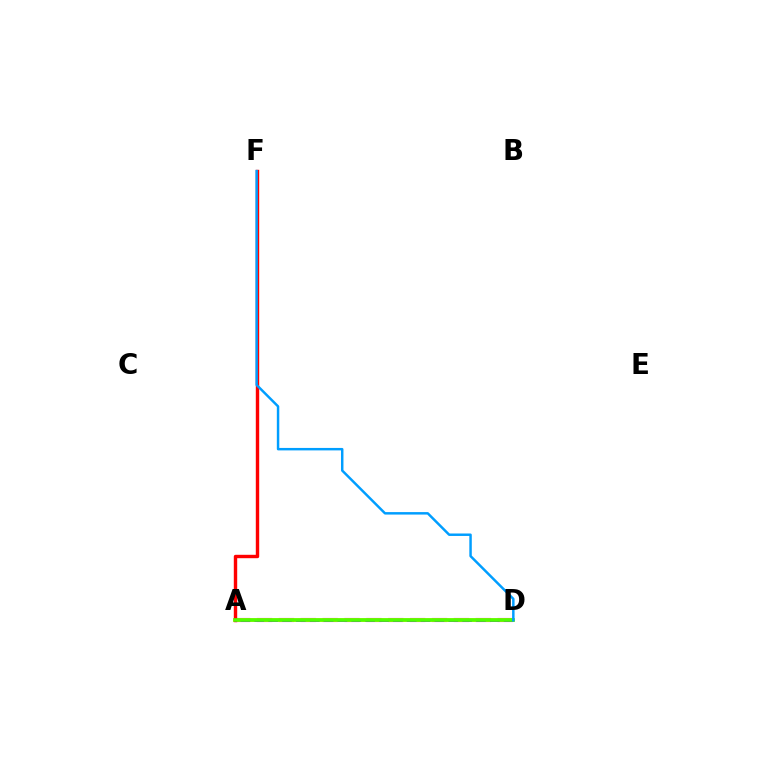{('A', 'D'): [{'color': '#ff00ed', 'line_style': 'dashed', 'thickness': 2.97}, {'color': '#00ff86', 'line_style': 'dashed', 'thickness': 1.75}, {'color': '#ffd500', 'line_style': 'solid', 'thickness': 2.56}, {'color': '#3700ff', 'line_style': 'dashed', 'thickness': 1.88}, {'color': '#4fff00', 'line_style': 'solid', 'thickness': 2.58}], ('A', 'F'): [{'color': '#ff0000', 'line_style': 'solid', 'thickness': 2.45}], ('D', 'F'): [{'color': '#009eff', 'line_style': 'solid', 'thickness': 1.77}]}